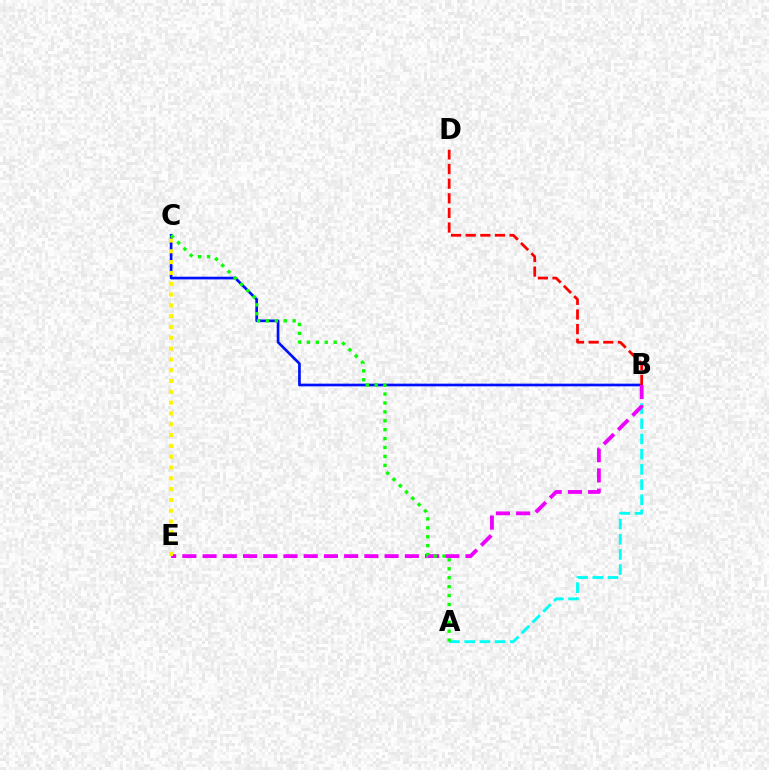{('A', 'B'): [{'color': '#00fff6', 'line_style': 'dashed', 'thickness': 2.06}], ('B', 'C'): [{'color': '#0010ff', 'line_style': 'solid', 'thickness': 1.94}], ('B', 'E'): [{'color': '#ee00ff', 'line_style': 'dashed', 'thickness': 2.75}], ('B', 'D'): [{'color': '#ff0000', 'line_style': 'dashed', 'thickness': 1.99}], ('C', 'E'): [{'color': '#fcf500', 'line_style': 'dotted', 'thickness': 2.94}], ('A', 'C'): [{'color': '#08ff00', 'line_style': 'dotted', 'thickness': 2.42}]}